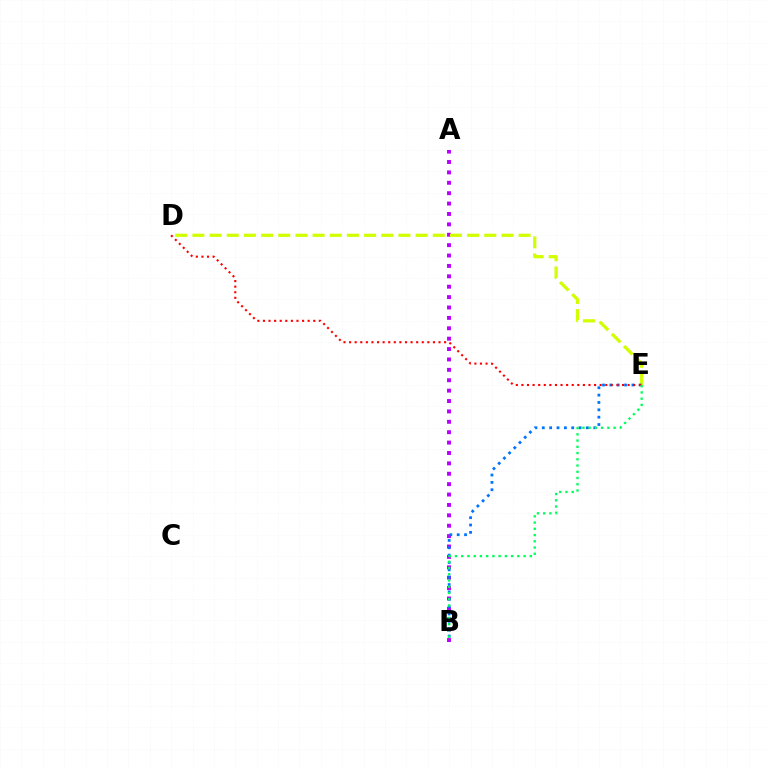{('A', 'B'): [{'color': '#b900ff', 'line_style': 'dotted', 'thickness': 2.82}], ('D', 'E'): [{'color': '#d1ff00', 'line_style': 'dashed', 'thickness': 2.33}, {'color': '#ff0000', 'line_style': 'dotted', 'thickness': 1.52}], ('B', 'E'): [{'color': '#0074ff', 'line_style': 'dotted', 'thickness': 2.0}, {'color': '#00ff5c', 'line_style': 'dotted', 'thickness': 1.69}]}